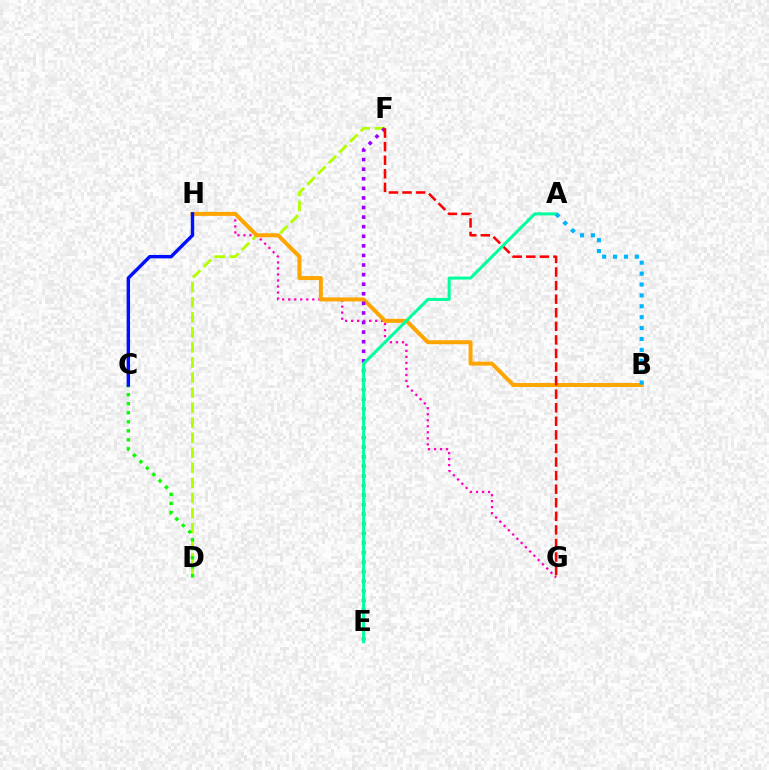{('D', 'F'): [{'color': '#b3ff00', 'line_style': 'dashed', 'thickness': 2.05}], ('C', 'D'): [{'color': '#08ff00', 'line_style': 'dotted', 'thickness': 2.45}], ('G', 'H'): [{'color': '#ff00bd', 'line_style': 'dotted', 'thickness': 1.64}], ('B', 'H'): [{'color': '#ffa500', 'line_style': 'solid', 'thickness': 2.86}], ('E', 'F'): [{'color': '#9b00ff', 'line_style': 'dotted', 'thickness': 2.6}], ('C', 'H'): [{'color': '#0010ff', 'line_style': 'solid', 'thickness': 2.45}], ('F', 'G'): [{'color': '#ff0000', 'line_style': 'dashed', 'thickness': 1.84}], ('A', 'E'): [{'color': '#00ff9d', 'line_style': 'solid', 'thickness': 2.17}], ('A', 'B'): [{'color': '#00b5ff', 'line_style': 'dotted', 'thickness': 2.96}]}